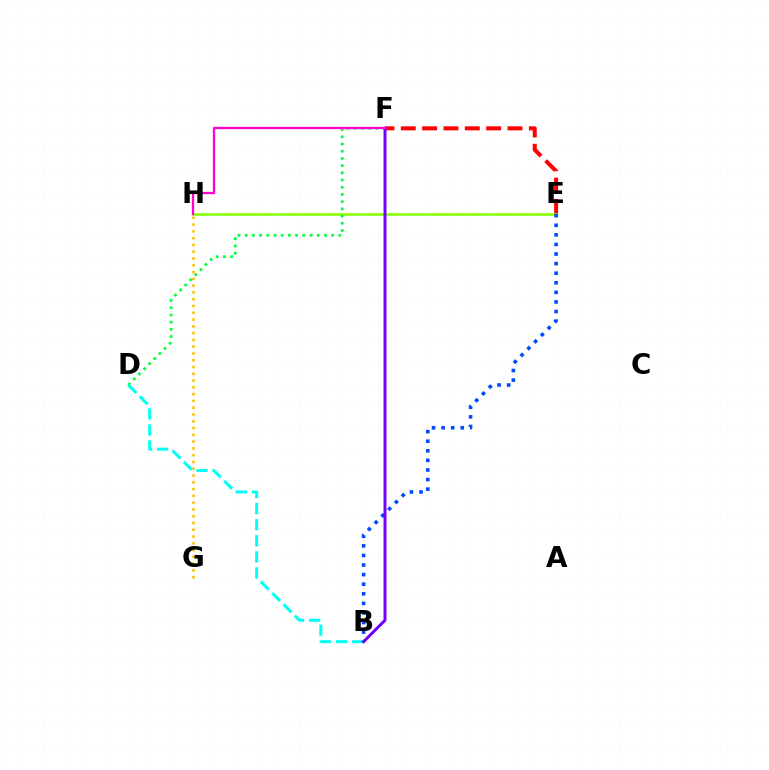{('E', 'F'): [{'color': '#ff0000', 'line_style': 'dashed', 'thickness': 2.9}], ('G', 'H'): [{'color': '#ffbd00', 'line_style': 'dotted', 'thickness': 1.84}], ('E', 'H'): [{'color': '#84ff00', 'line_style': 'solid', 'thickness': 1.83}], ('B', 'E'): [{'color': '#004bff', 'line_style': 'dotted', 'thickness': 2.6}], ('D', 'F'): [{'color': '#00ff39', 'line_style': 'dotted', 'thickness': 1.96}], ('B', 'D'): [{'color': '#00fff6', 'line_style': 'dashed', 'thickness': 2.18}], ('B', 'F'): [{'color': '#7200ff', 'line_style': 'solid', 'thickness': 2.14}], ('F', 'H'): [{'color': '#ff00cf', 'line_style': 'solid', 'thickness': 1.64}]}